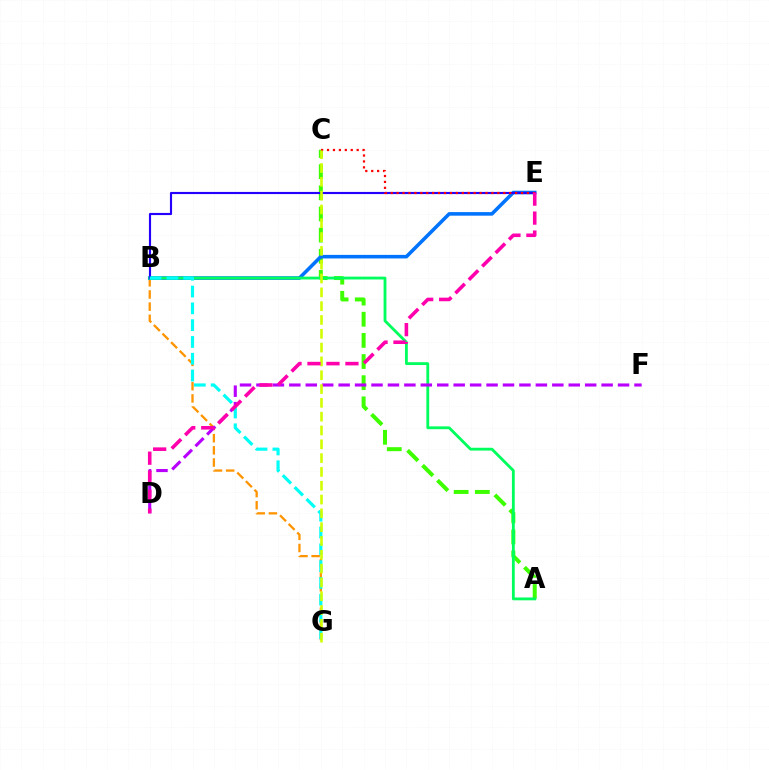{('B', 'G'): [{'color': '#ff9400', 'line_style': 'dashed', 'thickness': 1.65}, {'color': '#00fff6', 'line_style': 'dashed', 'thickness': 2.28}], ('A', 'C'): [{'color': '#3dff00', 'line_style': 'dashed', 'thickness': 2.87}], ('B', 'E'): [{'color': '#0074ff', 'line_style': 'solid', 'thickness': 2.57}, {'color': '#2500ff', 'line_style': 'solid', 'thickness': 1.54}], ('A', 'B'): [{'color': '#00ff5c', 'line_style': 'solid', 'thickness': 2.03}], ('D', 'F'): [{'color': '#b900ff', 'line_style': 'dashed', 'thickness': 2.23}], ('C', 'E'): [{'color': '#ff0000', 'line_style': 'dotted', 'thickness': 1.61}], ('C', 'G'): [{'color': '#d1ff00', 'line_style': 'dashed', 'thickness': 1.88}], ('D', 'E'): [{'color': '#ff00ac', 'line_style': 'dashed', 'thickness': 2.58}]}